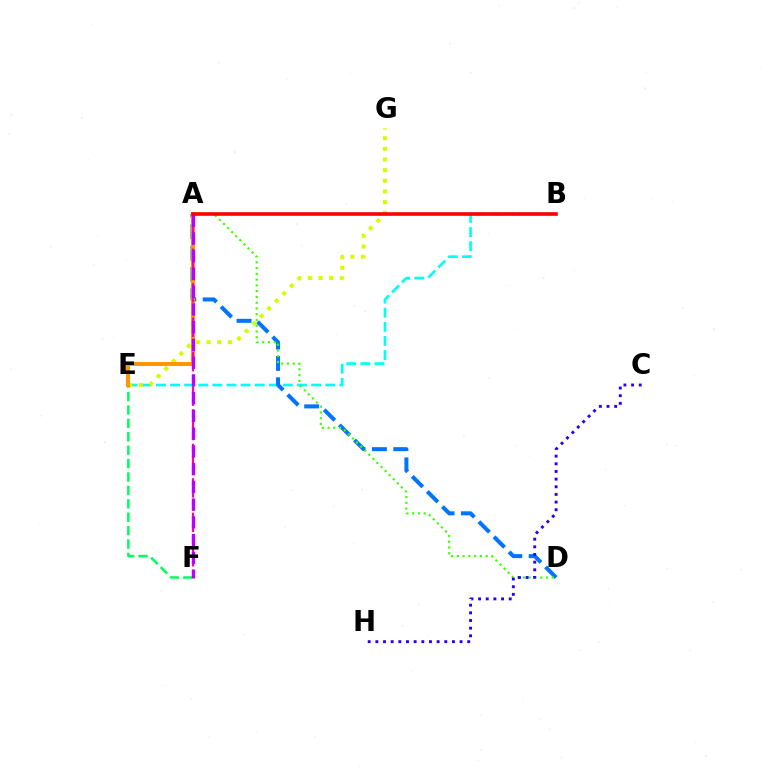{('B', 'E'): [{'color': '#00fff6', 'line_style': 'dashed', 'thickness': 1.92}], ('A', 'D'): [{'color': '#0074ff', 'line_style': 'dashed', 'thickness': 2.9}, {'color': '#3dff00', 'line_style': 'dotted', 'thickness': 1.57}], ('E', 'F'): [{'color': '#00ff5c', 'line_style': 'dashed', 'thickness': 1.82}], ('E', 'G'): [{'color': '#d1ff00', 'line_style': 'dotted', 'thickness': 2.9}], ('A', 'E'): [{'color': '#ff9400', 'line_style': 'solid', 'thickness': 2.82}], ('C', 'H'): [{'color': '#2500ff', 'line_style': 'dotted', 'thickness': 2.08}], ('A', 'F'): [{'color': '#ff00ac', 'line_style': 'dashed', 'thickness': 1.56}, {'color': '#b900ff', 'line_style': 'dashed', 'thickness': 2.41}], ('A', 'B'): [{'color': '#ff0000', 'line_style': 'solid', 'thickness': 2.62}]}